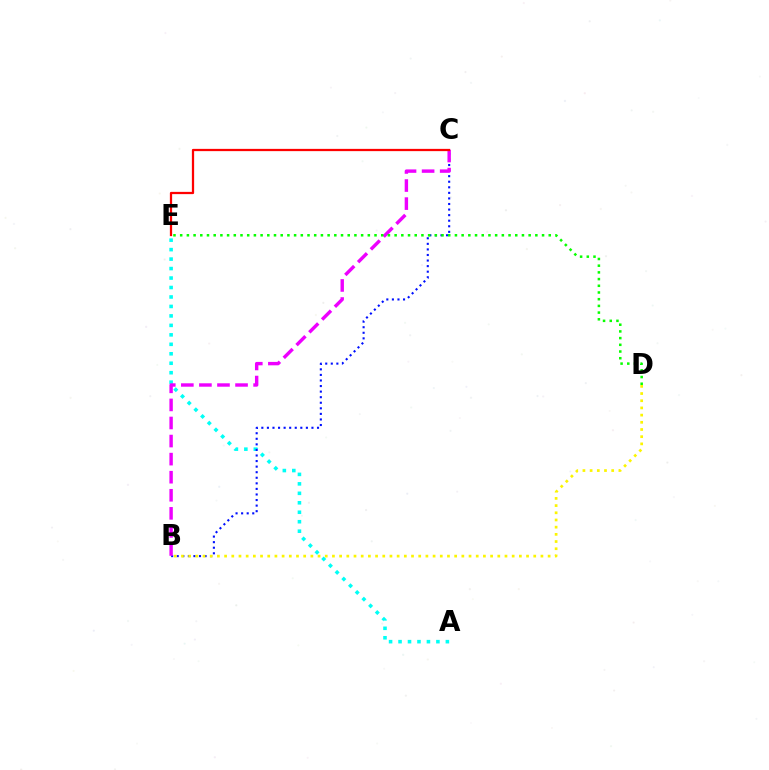{('A', 'E'): [{'color': '#00fff6', 'line_style': 'dotted', 'thickness': 2.57}], ('B', 'C'): [{'color': '#0010ff', 'line_style': 'dotted', 'thickness': 1.51}, {'color': '#ee00ff', 'line_style': 'dashed', 'thickness': 2.45}], ('B', 'D'): [{'color': '#fcf500', 'line_style': 'dotted', 'thickness': 1.95}], ('C', 'E'): [{'color': '#ff0000', 'line_style': 'solid', 'thickness': 1.63}], ('D', 'E'): [{'color': '#08ff00', 'line_style': 'dotted', 'thickness': 1.82}]}